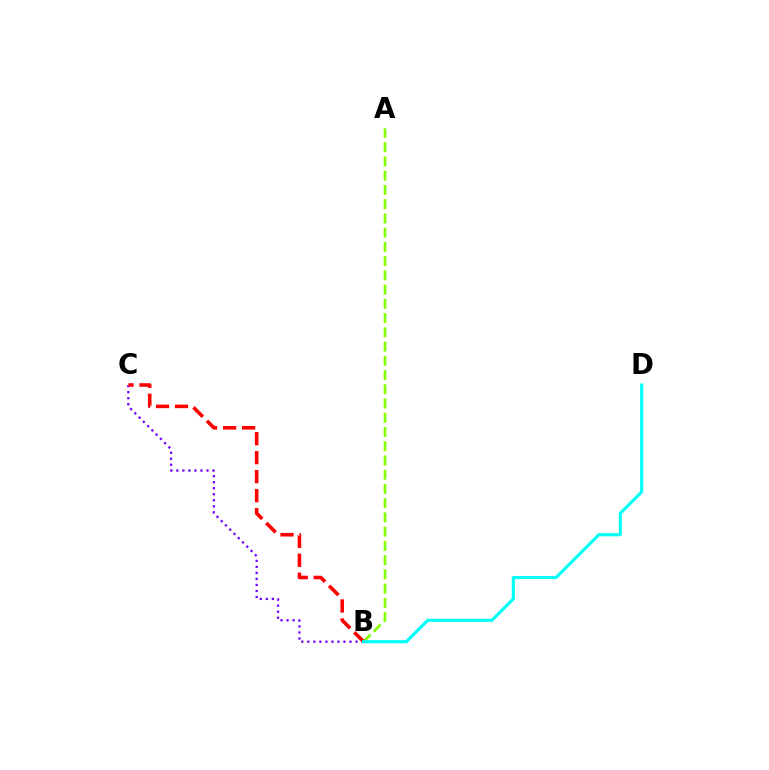{('A', 'B'): [{'color': '#84ff00', 'line_style': 'dashed', 'thickness': 1.93}], ('B', 'C'): [{'color': '#7200ff', 'line_style': 'dotted', 'thickness': 1.64}, {'color': '#ff0000', 'line_style': 'dashed', 'thickness': 2.58}], ('B', 'D'): [{'color': '#00fff6', 'line_style': 'solid', 'thickness': 2.24}]}